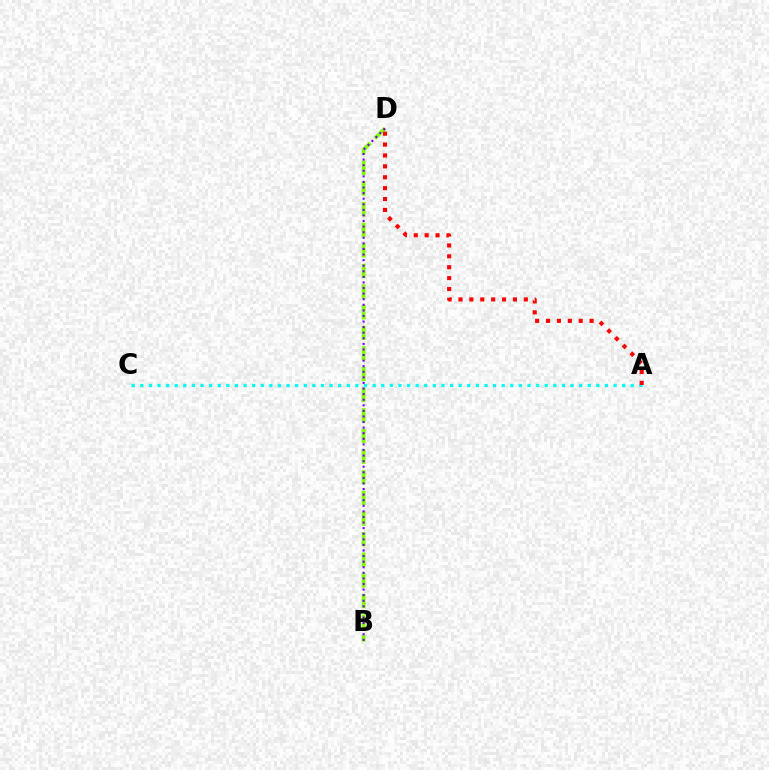{('B', 'D'): [{'color': '#84ff00', 'line_style': 'dashed', 'thickness': 2.8}, {'color': '#7200ff', 'line_style': 'dotted', 'thickness': 1.52}], ('A', 'C'): [{'color': '#00fff6', 'line_style': 'dotted', 'thickness': 2.34}], ('A', 'D'): [{'color': '#ff0000', 'line_style': 'dotted', 'thickness': 2.96}]}